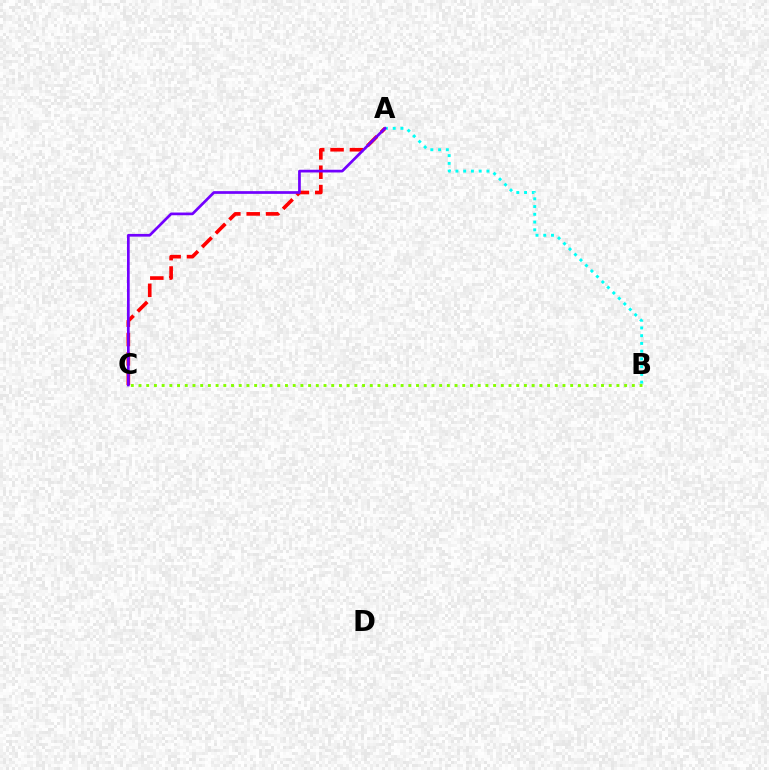{('A', 'C'): [{'color': '#ff0000', 'line_style': 'dashed', 'thickness': 2.63}, {'color': '#7200ff', 'line_style': 'solid', 'thickness': 1.95}], ('A', 'B'): [{'color': '#00fff6', 'line_style': 'dotted', 'thickness': 2.1}], ('B', 'C'): [{'color': '#84ff00', 'line_style': 'dotted', 'thickness': 2.09}]}